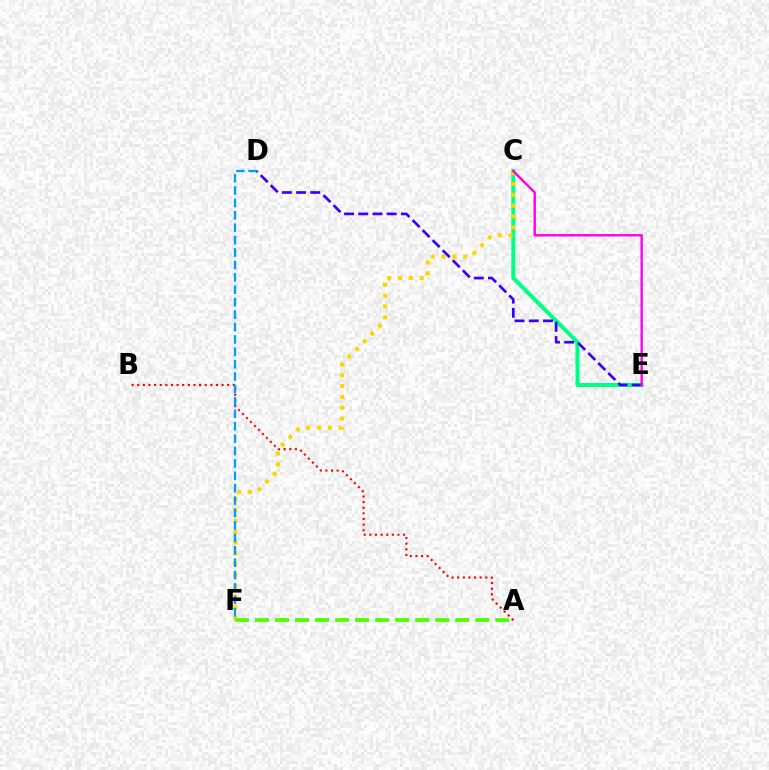{('C', 'E'): [{'color': '#00ff86', 'line_style': 'solid', 'thickness': 2.89}, {'color': '#ff00ed', 'line_style': 'solid', 'thickness': 1.73}], ('D', 'E'): [{'color': '#3700ff', 'line_style': 'dashed', 'thickness': 1.93}], ('C', 'F'): [{'color': '#ffd500', 'line_style': 'dotted', 'thickness': 2.94}], ('A', 'B'): [{'color': '#ff0000', 'line_style': 'dotted', 'thickness': 1.53}], ('A', 'F'): [{'color': '#4fff00', 'line_style': 'dashed', 'thickness': 2.72}], ('D', 'F'): [{'color': '#009eff', 'line_style': 'dashed', 'thickness': 1.69}]}